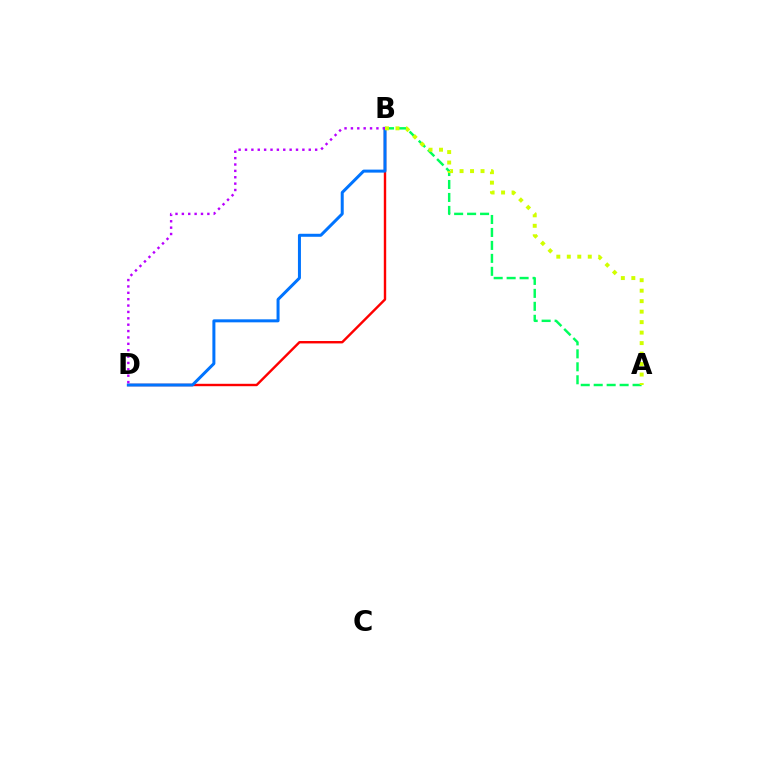{('B', 'D'): [{'color': '#ff0000', 'line_style': 'solid', 'thickness': 1.73}, {'color': '#0074ff', 'line_style': 'solid', 'thickness': 2.16}, {'color': '#b900ff', 'line_style': 'dotted', 'thickness': 1.73}], ('A', 'B'): [{'color': '#00ff5c', 'line_style': 'dashed', 'thickness': 1.76}, {'color': '#d1ff00', 'line_style': 'dotted', 'thickness': 2.85}]}